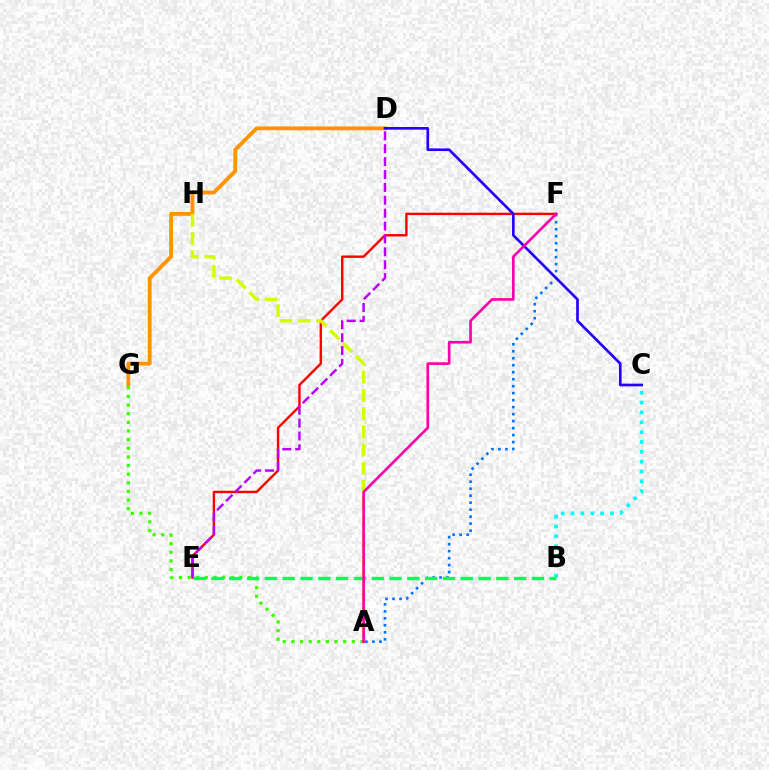{('B', 'C'): [{'color': '#00fff6', 'line_style': 'dotted', 'thickness': 2.67}], ('D', 'G'): [{'color': '#ff9400', 'line_style': 'solid', 'thickness': 2.77}], ('A', 'F'): [{'color': '#0074ff', 'line_style': 'dotted', 'thickness': 1.9}, {'color': '#ff00ac', 'line_style': 'solid', 'thickness': 1.92}], ('E', 'F'): [{'color': '#ff0000', 'line_style': 'solid', 'thickness': 1.73}], ('C', 'D'): [{'color': '#2500ff', 'line_style': 'solid', 'thickness': 1.91}], ('A', 'G'): [{'color': '#3dff00', 'line_style': 'dotted', 'thickness': 2.35}], ('A', 'H'): [{'color': '#d1ff00', 'line_style': 'dashed', 'thickness': 2.47}], ('B', 'E'): [{'color': '#00ff5c', 'line_style': 'dashed', 'thickness': 2.42}], ('D', 'E'): [{'color': '#b900ff', 'line_style': 'dashed', 'thickness': 1.75}]}